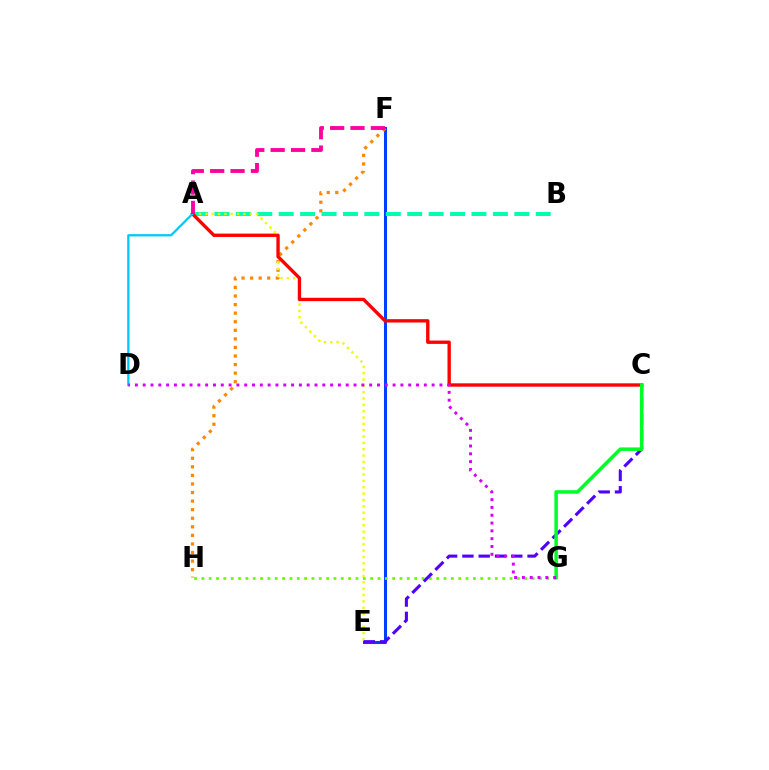{('E', 'F'): [{'color': '#003fff', 'line_style': 'solid', 'thickness': 2.19}], ('F', 'H'): [{'color': '#ff8800', 'line_style': 'dotted', 'thickness': 2.33}], ('A', 'B'): [{'color': '#00ffaf', 'line_style': 'dashed', 'thickness': 2.91}], ('G', 'H'): [{'color': '#66ff00', 'line_style': 'dotted', 'thickness': 1.99}], ('A', 'E'): [{'color': '#eeff00', 'line_style': 'dotted', 'thickness': 1.72}], ('C', 'E'): [{'color': '#4f00ff', 'line_style': 'dashed', 'thickness': 2.21}], ('A', 'C'): [{'color': '#ff0000', 'line_style': 'solid', 'thickness': 2.41}], ('A', 'D'): [{'color': '#00c7ff', 'line_style': 'solid', 'thickness': 1.64}], ('A', 'F'): [{'color': '#ff00a0', 'line_style': 'dashed', 'thickness': 2.77}], ('C', 'G'): [{'color': '#00ff27', 'line_style': 'solid', 'thickness': 2.53}], ('D', 'G'): [{'color': '#d600ff', 'line_style': 'dotted', 'thickness': 2.12}]}